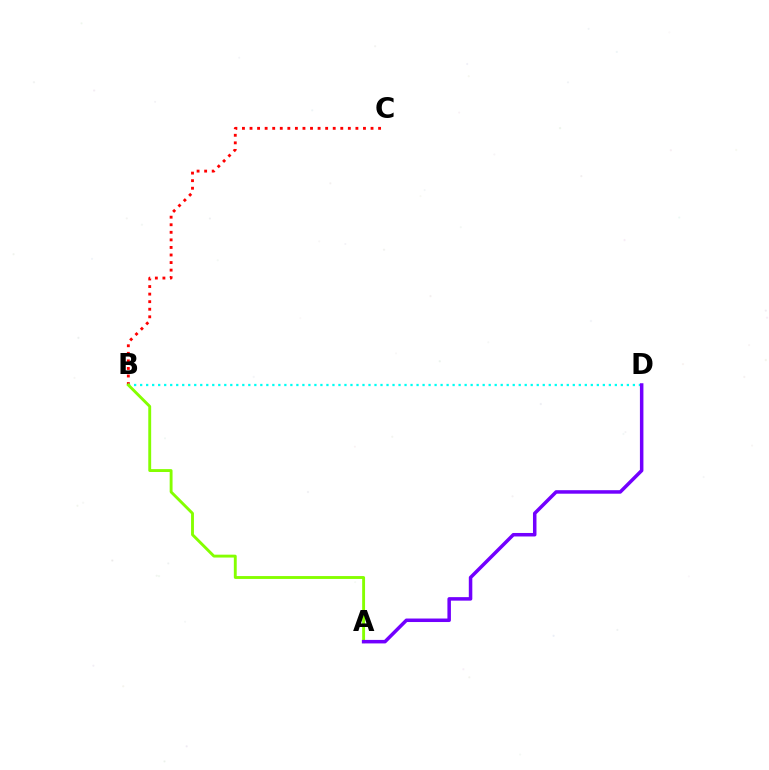{('B', 'C'): [{'color': '#ff0000', 'line_style': 'dotted', 'thickness': 2.05}], ('B', 'D'): [{'color': '#00fff6', 'line_style': 'dotted', 'thickness': 1.63}], ('A', 'B'): [{'color': '#84ff00', 'line_style': 'solid', 'thickness': 2.08}], ('A', 'D'): [{'color': '#7200ff', 'line_style': 'solid', 'thickness': 2.52}]}